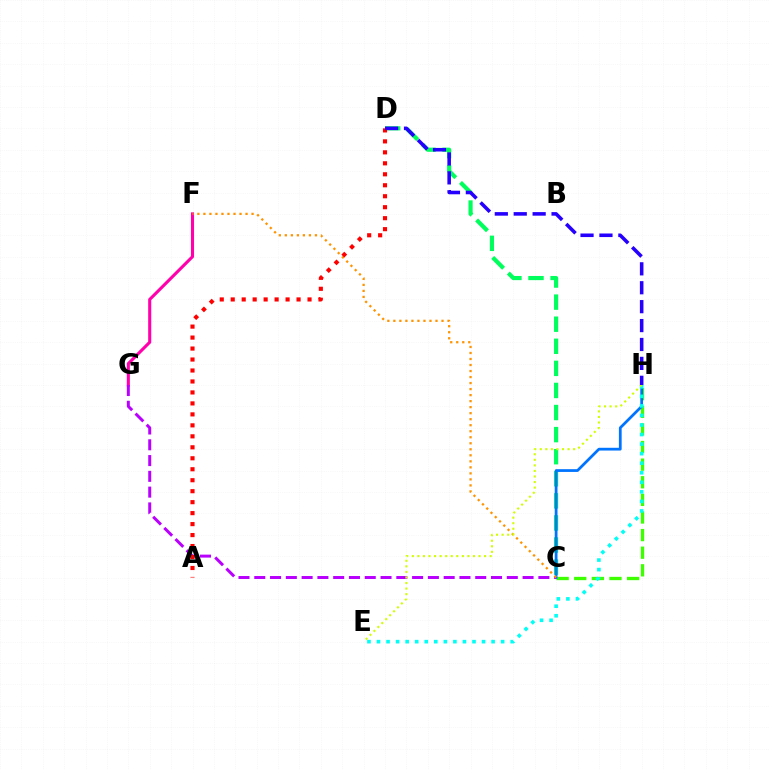{('F', 'G'): [{'color': '#ff00ac', 'line_style': 'solid', 'thickness': 2.22}], ('C', 'H'): [{'color': '#3dff00', 'line_style': 'dashed', 'thickness': 2.39}, {'color': '#0074ff', 'line_style': 'solid', 'thickness': 1.99}], ('C', 'D'): [{'color': '#00ff5c', 'line_style': 'dashed', 'thickness': 3.0}], ('E', 'H'): [{'color': '#00fff6', 'line_style': 'dotted', 'thickness': 2.59}, {'color': '#d1ff00', 'line_style': 'dotted', 'thickness': 1.51}], ('C', 'G'): [{'color': '#b900ff', 'line_style': 'dashed', 'thickness': 2.14}], ('C', 'F'): [{'color': '#ff9400', 'line_style': 'dotted', 'thickness': 1.64}], ('A', 'D'): [{'color': '#ff0000', 'line_style': 'dotted', 'thickness': 2.98}], ('D', 'H'): [{'color': '#2500ff', 'line_style': 'dashed', 'thickness': 2.57}]}